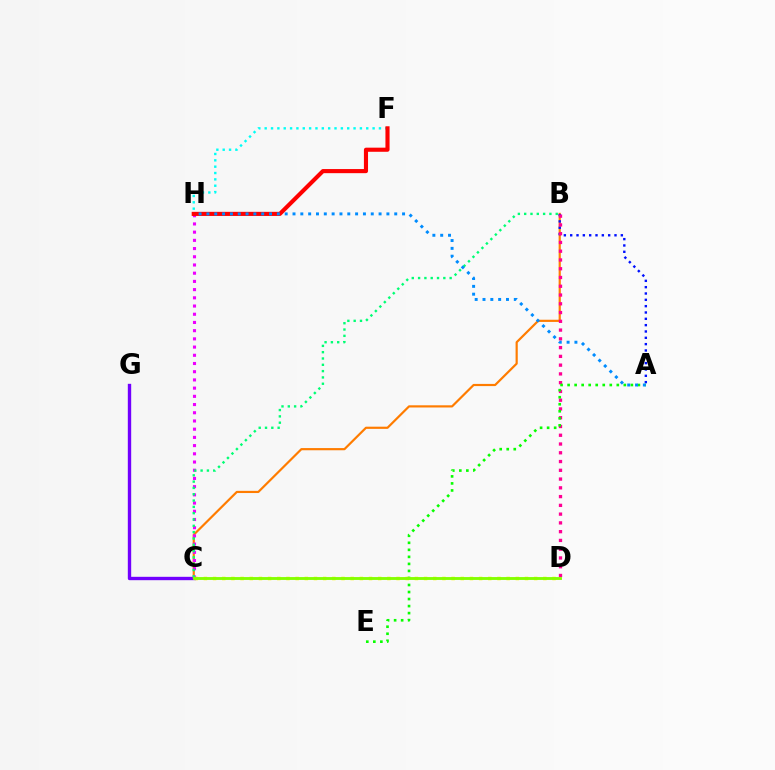{('F', 'H'): [{'color': '#00fff6', 'line_style': 'dotted', 'thickness': 1.72}, {'color': '#ff0000', 'line_style': 'solid', 'thickness': 2.96}], ('C', 'G'): [{'color': '#7200ff', 'line_style': 'solid', 'thickness': 2.43}], ('B', 'C'): [{'color': '#ff7c00', 'line_style': 'solid', 'thickness': 1.57}, {'color': '#00ff74', 'line_style': 'dotted', 'thickness': 1.71}], ('C', 'H'): [{'color': '#ee00ff', 'line_style': 'dotted', 'thickness': 2.23}], ('A', 'B'): [{'color': '#0010ff', 'line_style': 'dotted', 'thickness': 1.72}], ('B', 'D'): [{'color': '#ff0094', 'line_style': 'dotted', 'thickness': 2.38}], ('C', 'D'): [{'color': '#fcf500', 'line_style': 'dotted', 'thickness': 2.49}, {'color': '#84ff00', 'line_style': 'solid', 'thickness': 2.07}], ('A', 'E'): [{'color': '#08ff00', 'line_style': 'dotted', 'thickness': 1.91}], ('A', 'H'): [{'color': '#008cff', 'line_style': 'dotted', 'thickness': 2.13}]}